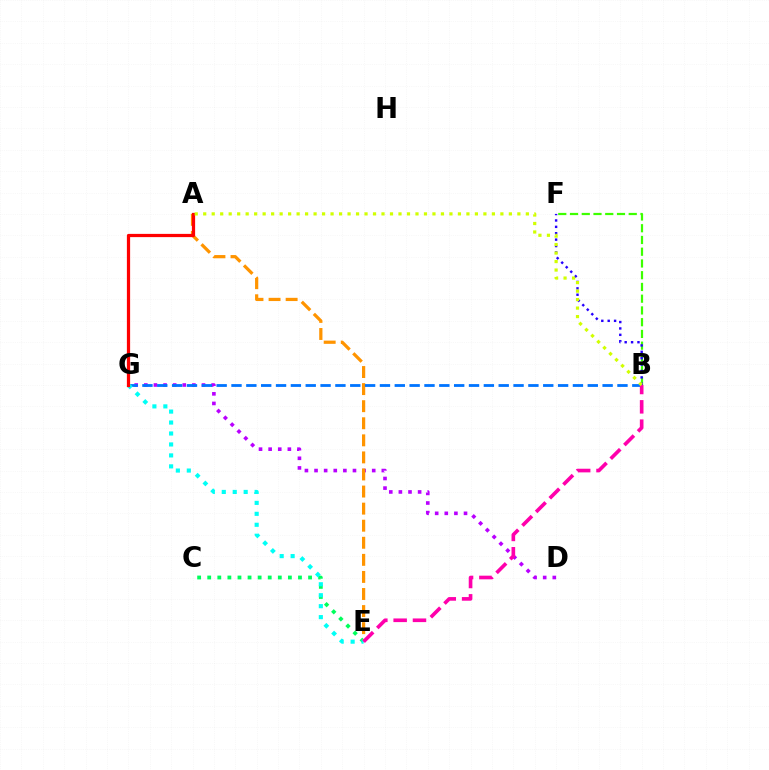{('D', 'G'): [{'color': '#b900ff', 'line_style': 'dotted', 'thickness': 2.61}], ('C', 'E'): [{'color': '#00ff5c', 'line_style': 'dotted', 'thickness': 2.74}], ('B', 'F'): [{'color': '#3dff00', 'line_style': 'dashed', 'thickness': 1.6}, {'color': '#2500ff', 'line_style': 'dotted', 'thickness': 1.74}], ('A', 'E'): [{'color': '#ff9400', 'line_style': 'dashed', 'thickness': 2.32}], ('B', 'G'): [{'color': '#0074ff', 'line_style': 'dashed', 'thickness': 2.02}], ('E', 'G'): [{'color': '#00fff6', 'line_style': 'dotted', 'thickness': 2.98}], ('A', 'G'): [{'color': '#ff0000', 'line_style': 'solid', 'thickness': 2.33}], ('B', 'E'): [{'color': '#ff00ac', 'line_style': 'dashed', 'thickness': 2.63}], ('A', 'B'): [{'color': '#d1ff00', 'line_style': 'dotted', 'thickness': 2.31}]}